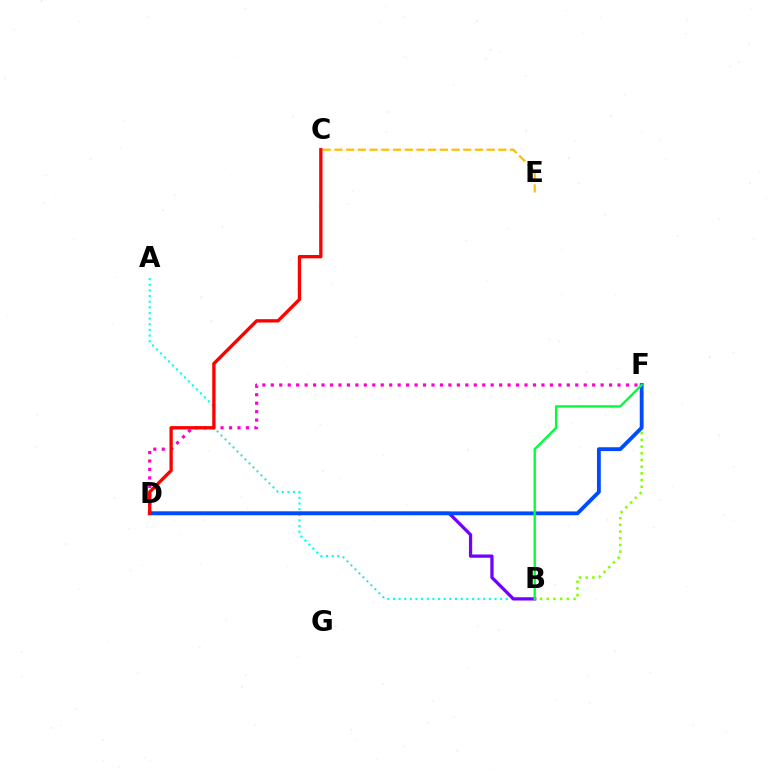{('D', 'F'): [{'color': '#ff00cf', 'line_style': 'dotted', 'thickness': 2.3}, {'color': '#004bff', 'line_style': 'solid', 'thickness': 2.76}], ('B', 'F'): [{'color': '#84ff00', 'line_style': 'dotted', 'thickness': 1.82}, {'color': '#00ff39', 'line_style': 'solid', 'thickness': 1.69}], ('A', 'B'): [{'color': '#00fff6', 'line_style': 'dotted', 'thickness': 1.53}], ('B', 'D'): [{'color': '#7200ff', 'line_style': 'solid', 'thickness': 2.34}], ('C', 'E'): [{'color': '#ffbd00', 'line_style': 'dashed', 'thickness': 1.59}], ('C', 'D'): [{'color': '#ff0000', 'line_style': 'solid', 'thickness': 2.4}]}